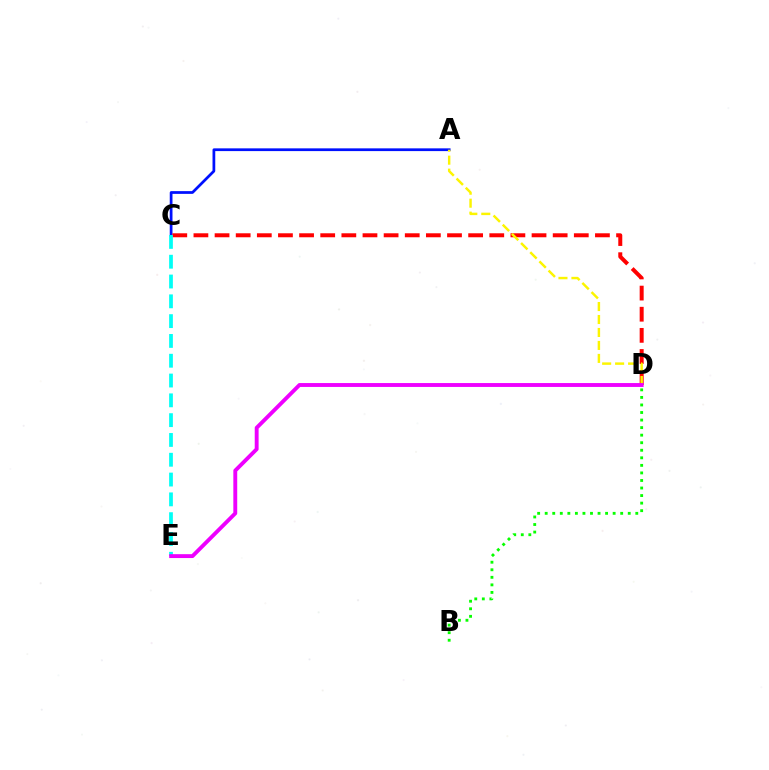{('A', 'C'): [{'color': '#0010ff', 'line_style': 'solid', 'thickness': 1.97}], ('C', 'D'): [{'color': '#ff0000', 'line_style': 'dashed', 'thickness': 2.87}], ('A', 'D'): [{'color': '#fcf500', 'line_style': 'dashed', 'thickness': 1.76}], ('C', 'E'): [{'color': '#00fff6', 'line_style': 'dashed', 'thickness': 2.69}], ('B', 'D'): [{'color': '#08ff00', 'line_style': 'dotted', 'thickness': 2.05}], ('D', 'E'): [{'color': '#ee00ff', 'line_style': 'solid', 'thickness': 2.79}]}